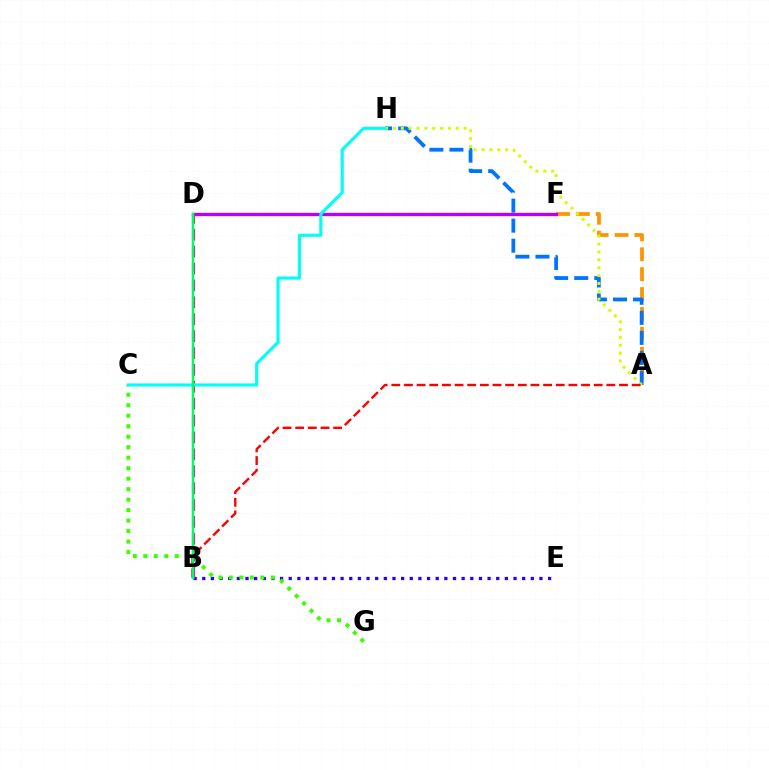{('A', 'F'): [{'color': '#ff9400', 'line_style': 'dashed', 'thickness': 2.7}], ('B', 'E'): [{'color': '#2500ff', 'line_style': 'dotted', 'thickness': 2.35}], ('A', 'H'): [{'color': '#0074ff', 'line_style': 'dashed', 'thickness': 2.72}, {'color': '#d1ff00', 'line_style': 'dotted', 'thickness': 2.13}], ('A', 'B'): [{'color': '#ff0000', 'line_style': 'dashed', 'thickness': 1.72}], ('C', 'G'): [{'color': '#3dff00', 'line_style': 'dotted', 'thickness': 2.85}], ('B', 'D'): [{'color': '#ff00ac', 'line_style': 'dashed', 'thickness': 2.29}, {'color': '#00ff5c', 'line_style': 'solid', 'thickness': 1.78}], ('D', 'F'): [{'color': '#b900ff', 'line_style': 'solid', 'thickness': 2.4}], ('C', 'H'): [{'color': '#00fff6', 'line_style': 'solid', 'thickness': 2.25}]}